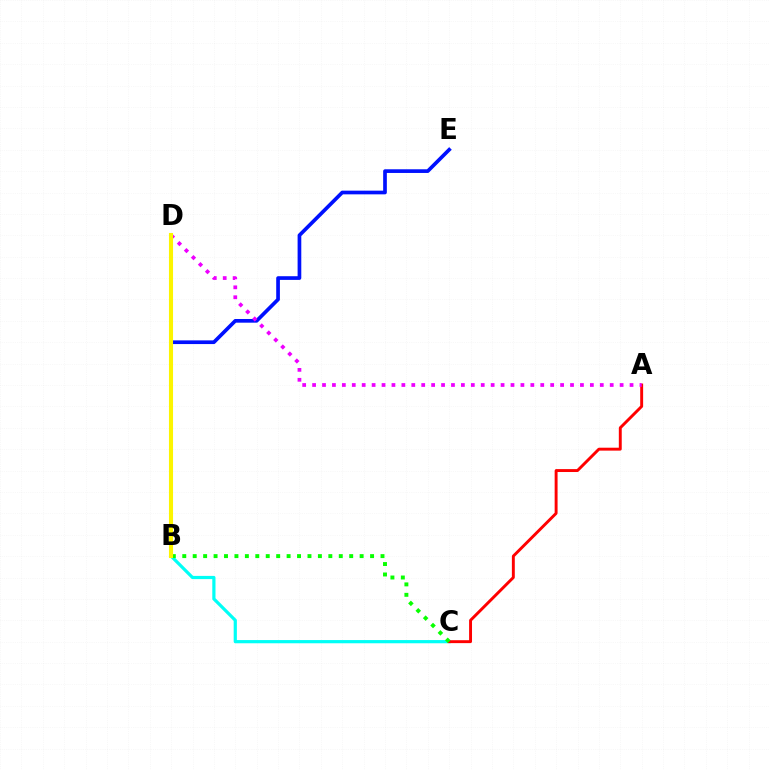{('B', 'E'): [{'color': '#0010ff', 'line_style': 'solid', 'thickness': 2.65}], ('B', 'C'): [{'color': '#00fff6', 'line_style': 'solid', 'thickness': 2.3}, {'color': '#08ff00', 'line_style': 'dotted', 'thickness': 2.83}], ('A', 'C'): [{'color': '#ff0000', 'line_style': 'solid', 'thickness': 2.1}], ('A', 'D'): [{'color': '#ee00ff', 'line_style': 'dotted', 'thickness': 2.7}], ('B', 'D'): [{'color': '#fcf500', 'line_style': 'solid', 'thickness': 2.94}]}